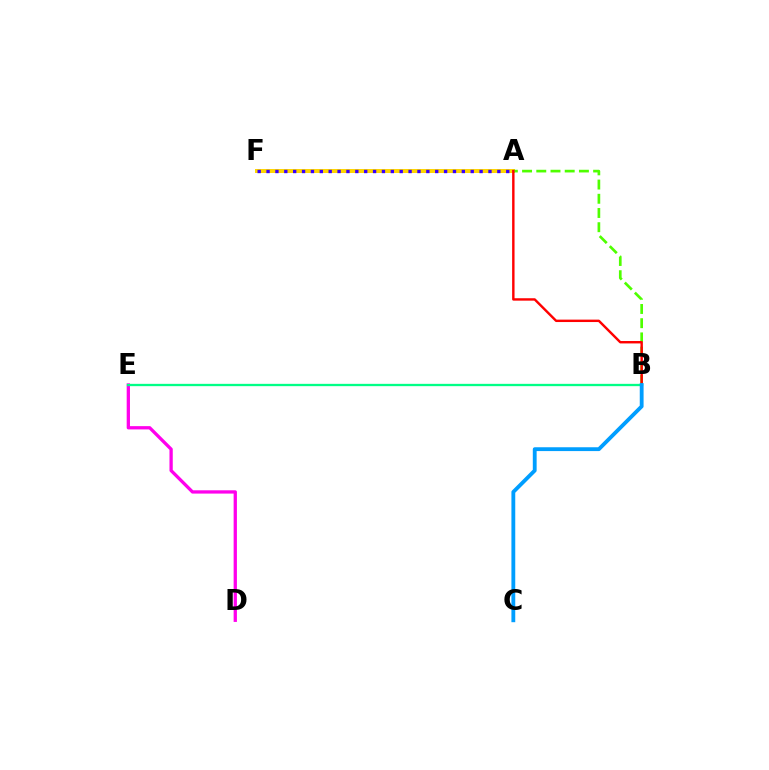{('A', 'F'): [{'color': '#ffd500', 'line_style': 'solid', 'thickness': 2.88}, {'color': '#3700ff', 'line_style': 'dotted', 'thickness': 2.41}], ('A', 'B'): [{'color': '#4fff00', 'line_style': 'dashed', 'thickness': 1.93}, {'color': '#ff0000', 'line_style': 'solid', 'thickness': 1.74}], ('D', 'E'): [{'color': '#ff00ed', 'line_style': 'solid', 'thickness': 2.37}], ('B', 'E'): [{'color': '#00ff86', 'line_style': 'solid', 'thickness': 1.67}], ('B', 'C'): [{'color': '#009eff', 'line_style': 'solid', 'thickness': 2.76}]}